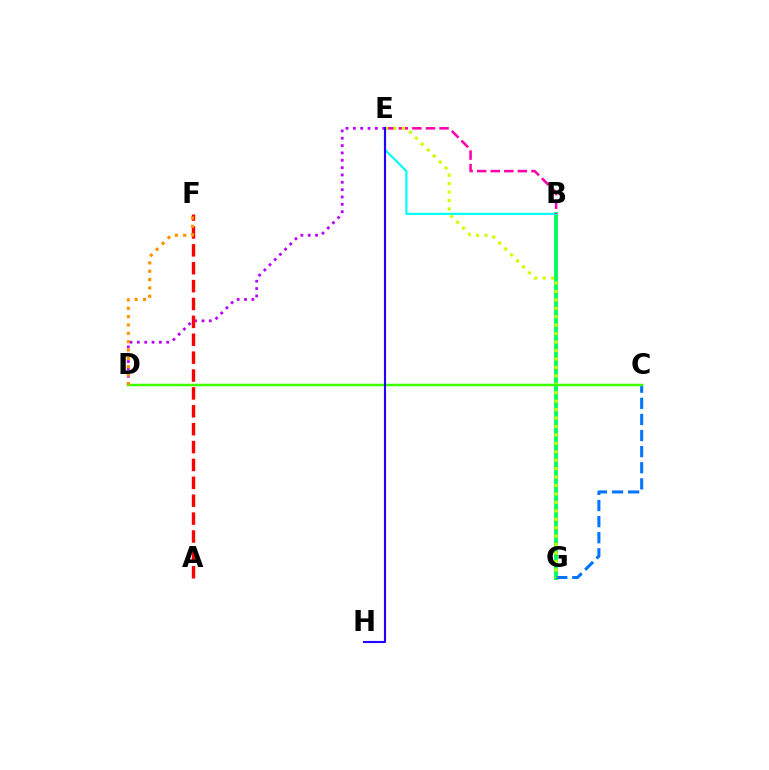{('B', 'G'): [{'color': '#00ff5c', 'line_style': 'solid', 'thickness': 2.78}], ('D', 'E'): [{'color': '#b900ff', 'line_style': 'dotted', 'thickness': 2.0}], ('B', 'E'): [{'color': '#00fff6', 'line_style': 'solid', 'thickness': 1.57}, {'color': '#ff00ac', 'line_style': 'dashed', 'thickness': 1.84}], ('C', 'G'): [{'color': '#0074ff', 'line_style': 'dashed', 'thickness': 2.19}], ('E', 'G'): [{'color': '#d1ff00', 'line_style': 'dotted', 'thickness': 2.29}], ('A', 'F'): [{'color': '#ff0000', 'line_style': 'dashed', 'thickness': 2.43}], ('C', 'D'): [{'color': '#3dff00', 'line_style': 'solid', 'thickness': 1.78}], ('D', 'F'): [{'color': '#ff9400', 'line_style': 'dotted', 'thickness': 2.27}], ('E', 'H'): [{'color': '#2500ff', 'line_style': 'solid', 'thickness': 1.53}]}